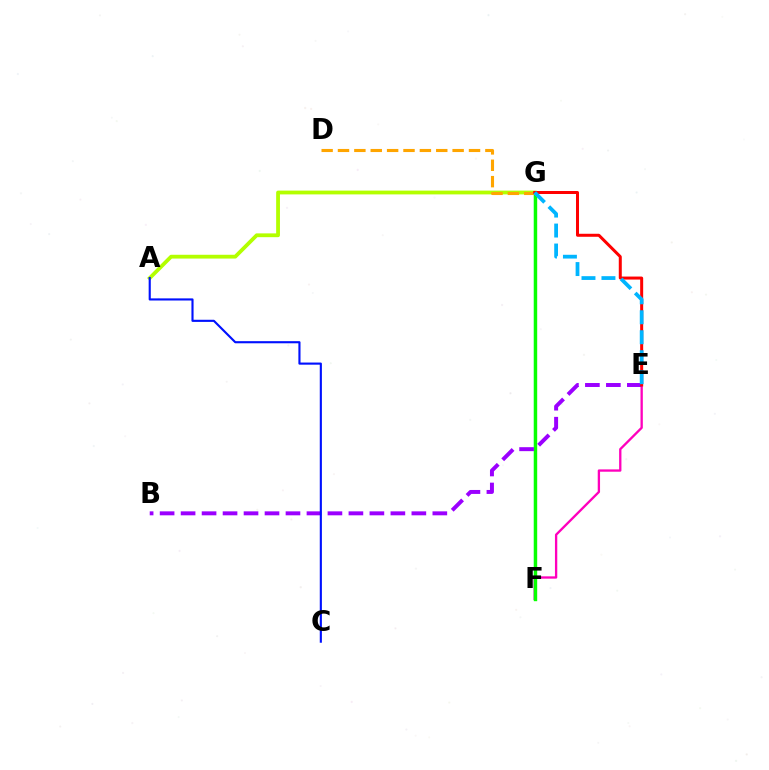{('E', 'F'): [{'color': '#ff00bd', 'line_style': 'solid', 'thickness': 1.67}], ('F', 'G'): [{'color': '#00ff9d', 'line_style': 'solid', 'thickness': 1.63}, {'color': '#08ff00', 'line_style': 'solid', 'thickness': 2.44}], ('A', 'G'): [{'color': '#b3ff00', 'line_style': 'solid', 'thickness': 2.73}], ('D', 'G'): [{'color': '#ffa500', 'line_style': 'dashed', 'thickness': 2.22}], ('B', 'E'): [{'color': '#9b00ff', 'line_style': 'dashed', 'thickness': 2.85}], ('E', 'G'): [{'color': '#ff0000', 'line_style': 'solid', 'thickness': 2.16}, {'color': '#00b5ff', 'line_style': 'dashed', 'thickness': 2.71}], ('A', 'C'): [{'color': '#0010ff', 'line_style': 'solid', 'thickness': 1.53}]}